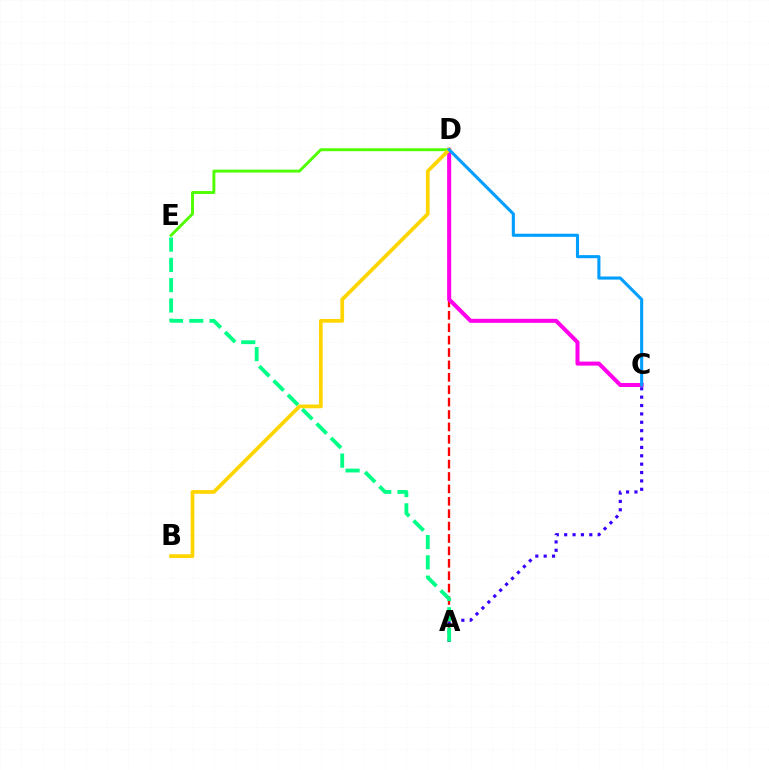{('A', 'D'): [{'color': '#ff0000', 'line_style': 'dashed', 'thickness': 1.68}], ('C', 'D'): [{'color': '#ff00ed', 'line_style': 'solid', 'thickness': 2.91}, {'color': '#009eff', 'line_style': 'solid', 'thickness': 2.22}], ('D', 'E'): [{'color': '#4fff00', 'line_style': 'solid', 'thickness': 2.09}], ('A', 'C'): [{'color': '#3700ff', 'line_style': 'dotted', 'thickness': 2.28}], ('A', 'E'): [{'color': '#00ff86', 'line_style': 'dashed', 'thickness': 2.75}], ('B', 'D'): [{'color': '#ffd500', 'line_style': 'solid', 'thickness': 2.69}]}